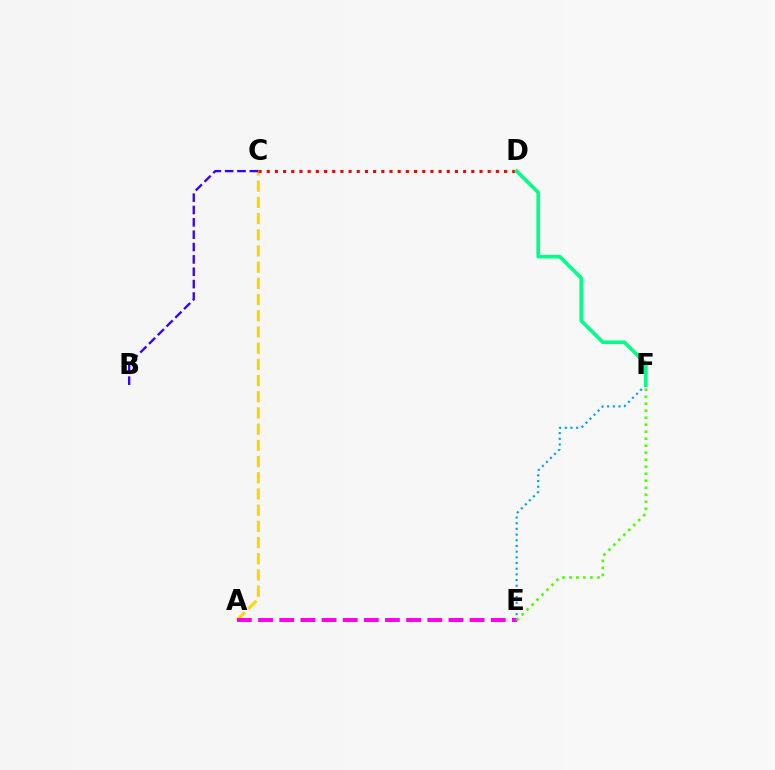{('A', 'C'): [{'color': '#ffd500', 'line_style': 'dashed', 'thickness': 2.2}], ('A', 'E'): [{'color': '#ff00ed', 'line_style': 'dashed', 'thickness': 2.87}], ('E', 'F'): [{'color': '#009eff', 'line_style': 'dotted', 'thickness': 1.54}, {'color': '#4fff00', 'line_style': 'dotted', 'thickness': 1.9}], ('B', 'C'): [{'color': '#3700ff', 'line_style': 'dashed', 'thickness': 1.68}], ('C', 'D'): [{'color': '#ff0000', 'line_style': 'dotted', 'thickness': 2.22}], ('D', 'F'): [{'color': '#00ff86', 'line_style': 'solid', 'thickness': 2.6}]}